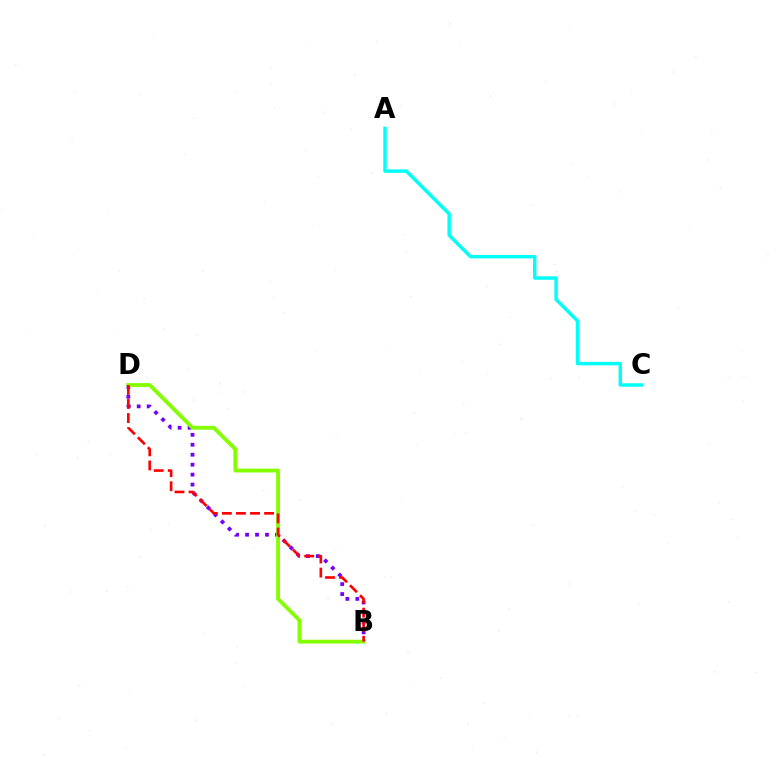{('B', 'D'): [{'color': '#7200ff', 'line_style': 'dotted', 'thickness': 2.7}, {'color': '#84ff00', 'line_style': 'solid', 'thickness': 2.76}, {'color': '#ff0000', 'line_style': 'dashed', 'thickness': 1.91}], ('A', 'C'): [{'color': '#00fff6', 'line_style': 'solid', 'thickness': 2.48}]}